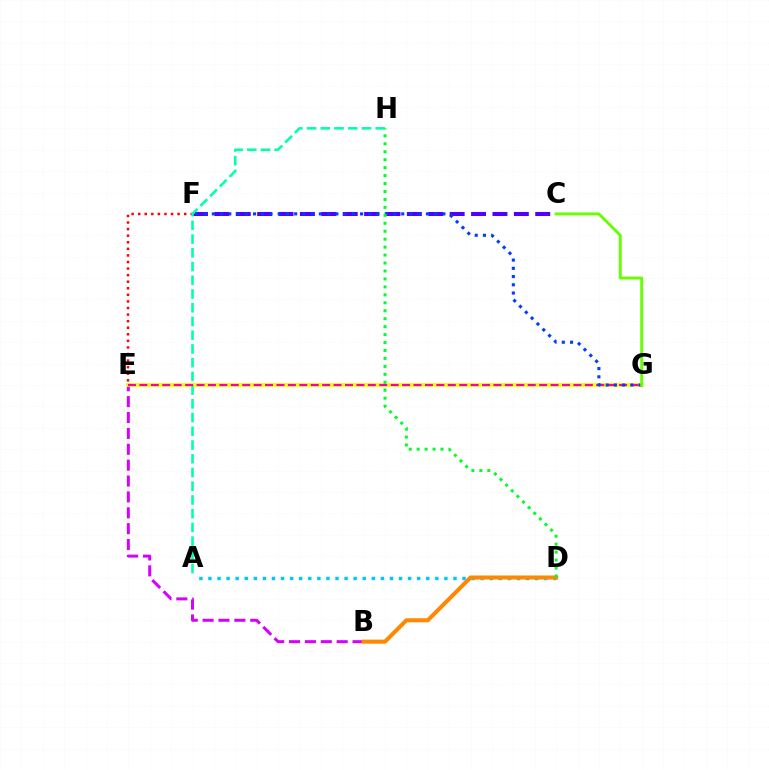{('B', 'E'): [{'color': '#d600ff', 'line_style': 'dashed', 'thickness': 2.16}], ('E', 'F'): [{'color': '#ff0000', 'line_style': 'dotted', 'thickness': 1.79}], ('A', 'D'): [{'color': '#00c7ff', 'line_style': 'dotted', 'thickness': 2.47}], ('C', 'F'): [{'color': '#4f00ff', 'line_style': 'dashed', 'thickness': 2.91}], ('E', 'G'): [{'color': '#eeff00', 'line_style': 'solid', 'thickness': 2.67}, {'color': '#ff00a0', 'line_style': 'dashed', 'thickness': 1.55}], ('A', 'H'): [{'color': '#00ffaf', 'line_style': 'dashed', 'thickness': 1.87}], ('B', 'D'): [{'color': '#ff8800', 'line_style': 'solid', 'thickness': 2.91}], ('F', 'G'): [{'color': '#003fff', 'line_style': 'dotted', 'thickness': 2.24}], ('D', 'H'): [{'color': '#00ff27', 'line_style': 'dotted', 'thickness': 2.16}], ('C', 'G'): [{'color': '#66ff00', 'line_style': 'solid', 'thickness': 2.09}]}